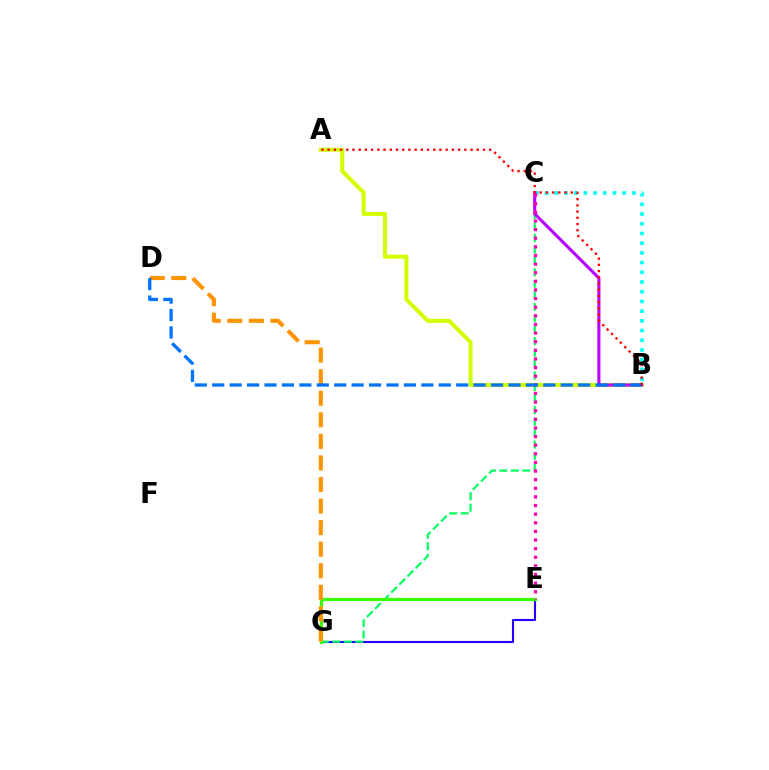{('E', 'G'): [{'color': '#2500ff', 'line_style': 'solid', 'thickness': 1.52}, {'color': '#3dff00', 'line_style': 'solid', 'thickness': 2.32}], ('B', 'C'): [{'color': '#00fff6', 'line_style': 'dotted', 'thickness': 2.64}, {'color': '#b900ff', 'line_style': 'solid', 'thickness': 2.21}], ('C', 'G'): [{'color': '#00ff5c', 'line_style': 'dashed', 'thickness': 1.56}], ('A', 'B'): [{'color': '#d1ff00', 'line_style': 'solid', 'thickness': 2.88}, {'color': '#ff0000', 'line_style': 'dotted', 'thickness': 1.69}], ('D', 'G'): [{'color': '#ff9400', 'line_style': 'dashed', 'thickness': 2.93}], ('C', 'E'): [{'color': '#ff00ac', 'line_style': 'dotted', 'thickness': 2.34}], ('B', 'D'): [{'color': '#0074ff', 'line_style': 'dashed', 'thickness': 2.37}]}